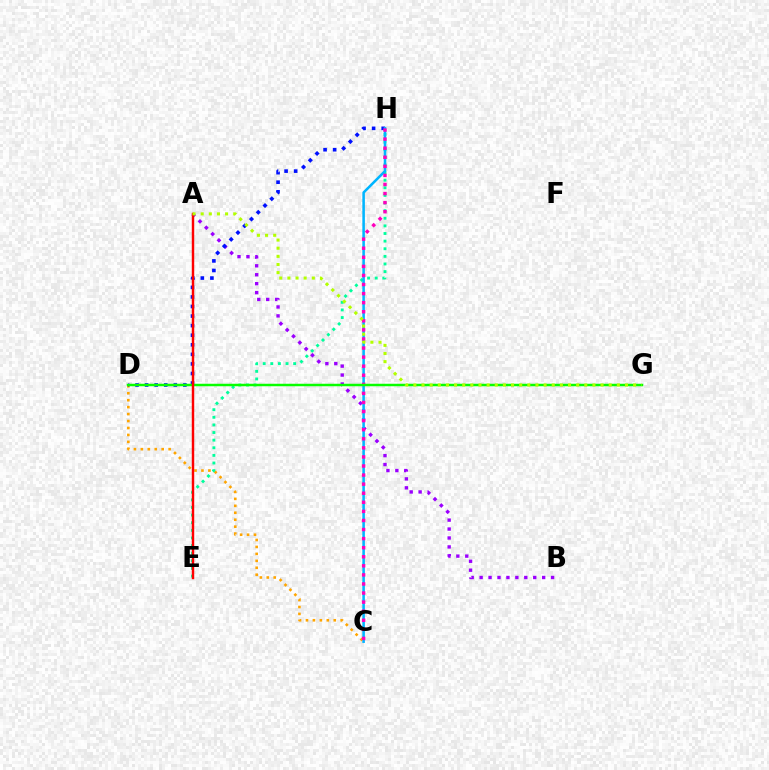{('C', 'D'): [{'color': '#ffa500', 'line_style': 'dotted', 'thickness': 1.89}], ('A', 'B'): [{'color': '#9b00ff', 'line_style': 'dotted', 'thickness': 2.43}], ('D', 'H'): [{'color': '#0010ff', 'line_style': 'dotted', 'thickness': 2.6}], ('E', 'H'): [{'color': '#00ff9d', 'line_style': 'dotted', 'thickness': 2.07}], ('C', 'H'): [{'color': '#00b5ff', 'line_style': 'solid', 'thickness': 1.83}, {'color': '#ff00bd', 'line_style': 'dotted', 'thickness': 2.47}], ('D', 'G'): [{'color': '#08ff00', 'line_style': 'solid', 'thickness': 1.79}], ('A', 'E'): [{'color': '#ff0000', 'line_style': 'solid', 'thickness': 1.76}], ('A', 'G'): [{'color': '#b3ff00', 'line_style': 'dotted', 'thickness': 2.21}]}